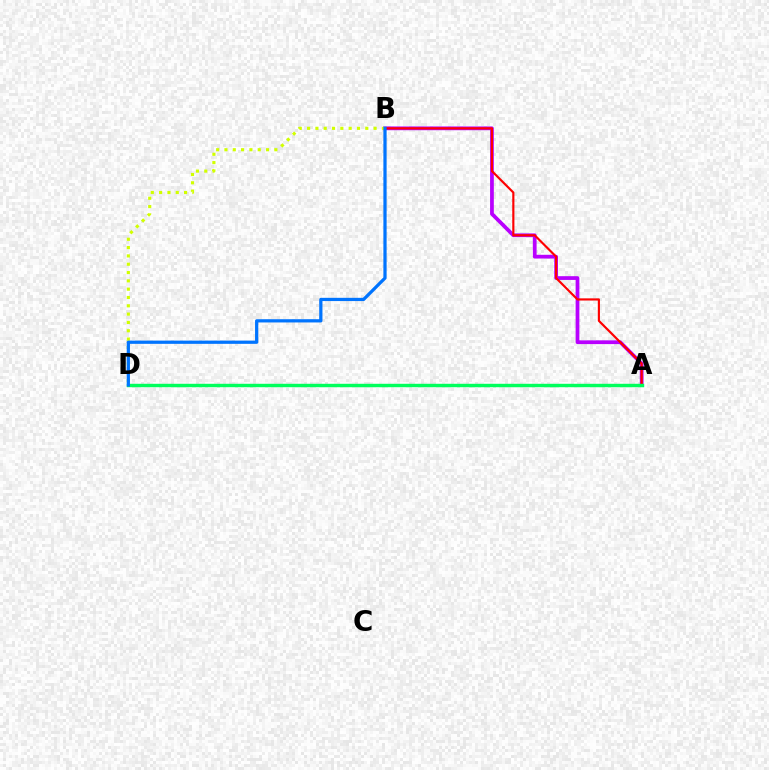{('A', 'B'): [{'color': '#b900ff', 'line_style': 'solid', 'thickness': 2.7}, {'color': '#ff0000', 'line_style': 'solid', 'thickness': 1.55}], ('B', 'D'): [{'color': '#d1ff00', 'line_style': 'dotted', 'thickness': 2.26}, {'color': '#0074ff', 'line_style': 'solid', 'thickness': 2.33}], ('A', 'D'): [{'color': '#00ff5c', 'line_style': 'solid', 'thickness': 2.47}]}